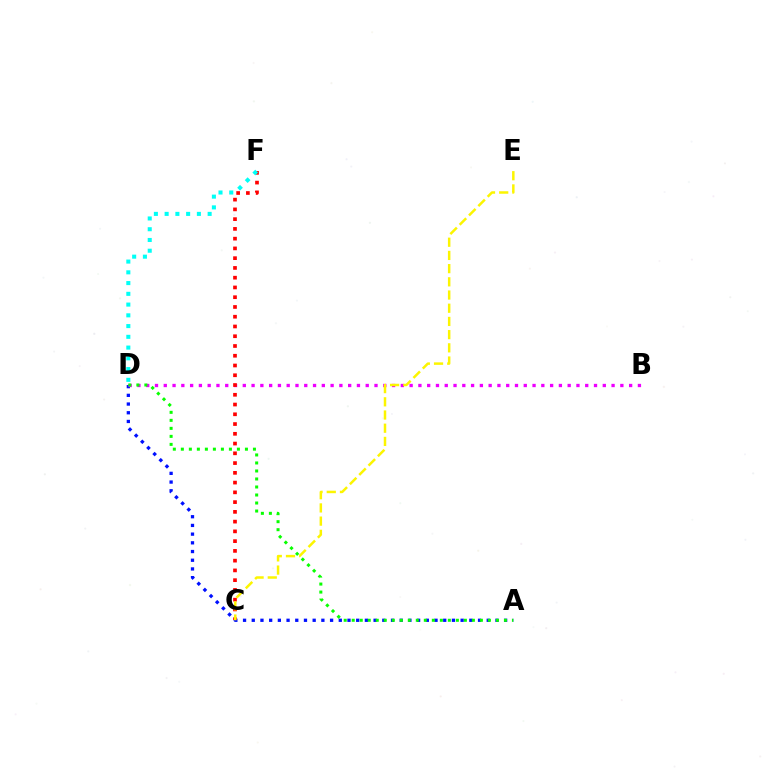{('A', 'D'): [{'color': '#0010ff', 'line_style': 'dotted', 'thickness': 2.36}, {'color': '#08ff00', 'line_style': 'dotted', 'thickness': 2.18}], ('B', 'D'): [{'color': '#ee00ff', 'line_style': 'dotted', 'thickness': 2.39}], ('C', 'F'): [{'color': '#ff0000', 'line_style': 'dotted', 'thickness': 2.65}], ('D', 'F'): [{'color': '#00fff6', 'line_style': 'dotted', 'thickness': 2.92}], ('C', 'E'): [{'color': '#fcf500', 'line_style': 'dashed', 'thickness': 1.79}]}